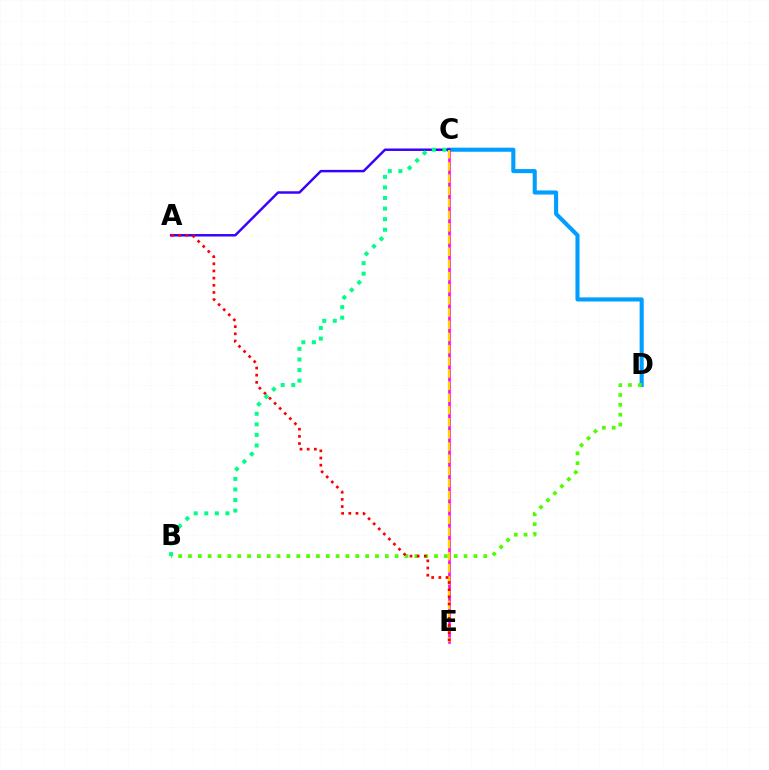{('C', 'D'): [{'color': '#009eff', 'line_style': 'solid', 'thickness': 2.94}], ('C', 'E'): [{'color': '#ff00ed', 'line_style': 'solid', 'thickness': 1.86}, {'color': '#ffd500', 'line_style': 'dashed', 'thickness': 1.65}], ('A', 'C'): [{'color': '#3700ff', 'line_style': 'solid', 'thickness': 1.77}], ('B', 'D'): [{'color': '#4fff00', 'line_style': 'dotted', 'thickness': 2.67}], ('B', 'C'): [{'color': '#00ff86', 'line_style': 'dotted', 'thickness': 2.87}], ('A', 'E'): [{'color': '#ff0000', 'line_style': 'dotted', 'thickness': 1.95}]}